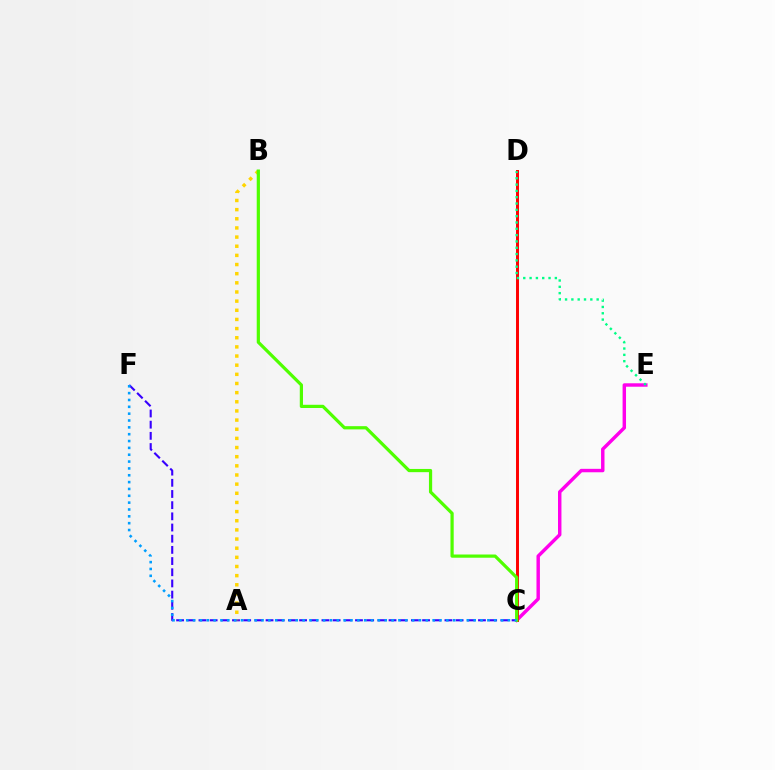{('C', 'E'): [{'color': '#ff00ed', 'line_style': 'solid', 'thickness': 2.48}], ('C', 'F'): [{'color': '#3700ff', 'line_style': 'dashed', 'thickness': 1.52}, {'color': '#009eff', 'line_style': 'dotted', 'thickness': 1.86}], ('A', 'B'): [{'color': '#ffd500', 'line_style': 'dotted', 'thickness': 2.49}], ('C', 'D'): [{'color': '#ff0000', 'line_style': 'solid', 'thickness': 2.13}], ('B', 'C'): [{'color': '#4fff00', 'line_style': 'solid', 'thickness': 2.32}], ('D', 'E'): [{'color': '#00ff86', 'line_style': 'dotted', 'thickness': 1.72}]}